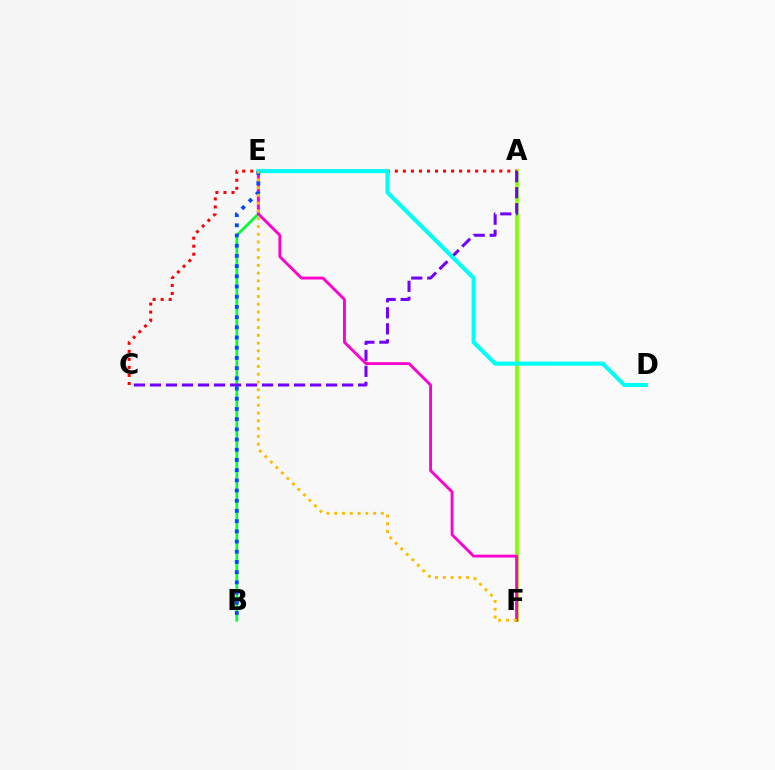{('A', 'F'): [{'color': '#84ff00', 'line_style': 'solid', 'thickness': 2.71}], ('A', 'C'): [{'color': '#ff0000', 'line_style': 'dotted', 'thickness': 2.18}, {'color': '#7200ff', 'line_style': 'dashed', 'thickness': 2.17}], ('B', 'E'): [{'color': '#00ff39', 'line_style': 'solid', 'thickness': 1.97}, {'color': '#004bff', 'line_style': 'dotted', 'thickness': 2.77}], ('E', 'F'): [{'color': '#ff00cf', 'line_style': 'solid', 'thickness': 2.07}, {'color': '#ffbd00', 'line_style': 'dotted', 'thickness': 2.11}], ('D', 'E'): [{'color': '#00fff6', 'line_style': 'solid', 'thickness': 2.94}]}